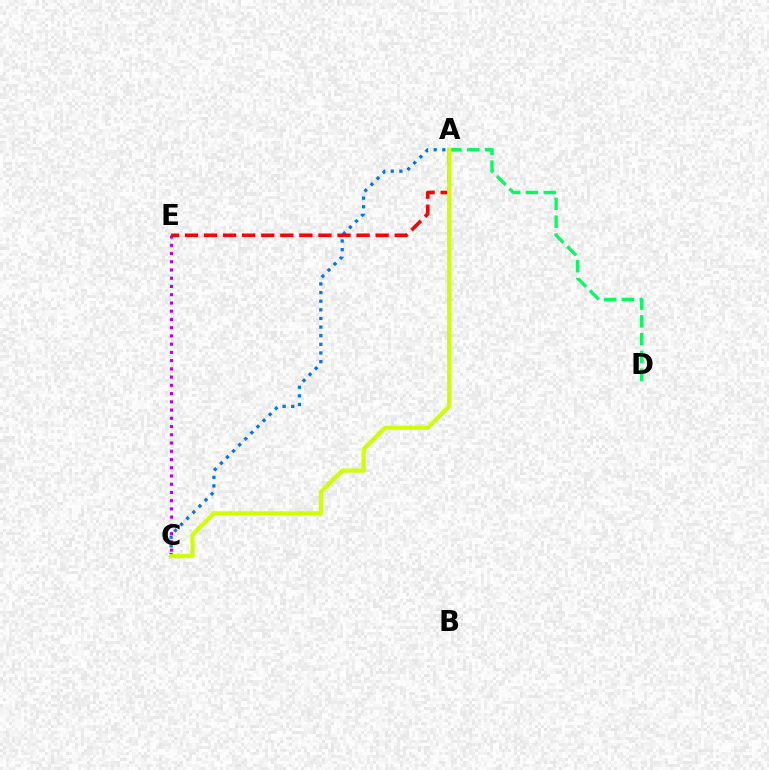{('A', 'C'): [{'color': '#0074ff', 'line_style': 'dotted', 'thickness': 2.34}, {'color': '#d1ff00', 'line_style': 'solid', 'thickness': 2.96}], ('A', 'D'): [{'color': '#00ff5c', 'line_style': 'dashed', 'thickness': 2.42}], ('C', 'E'): [{'color': '#b900ff', 'line_style': 'dotted', 'thickness': 2.24}], ('A', 'E'): [{'color': '#ff0000', 'line_style': 'dashed', 'thickness': 2.59}]}